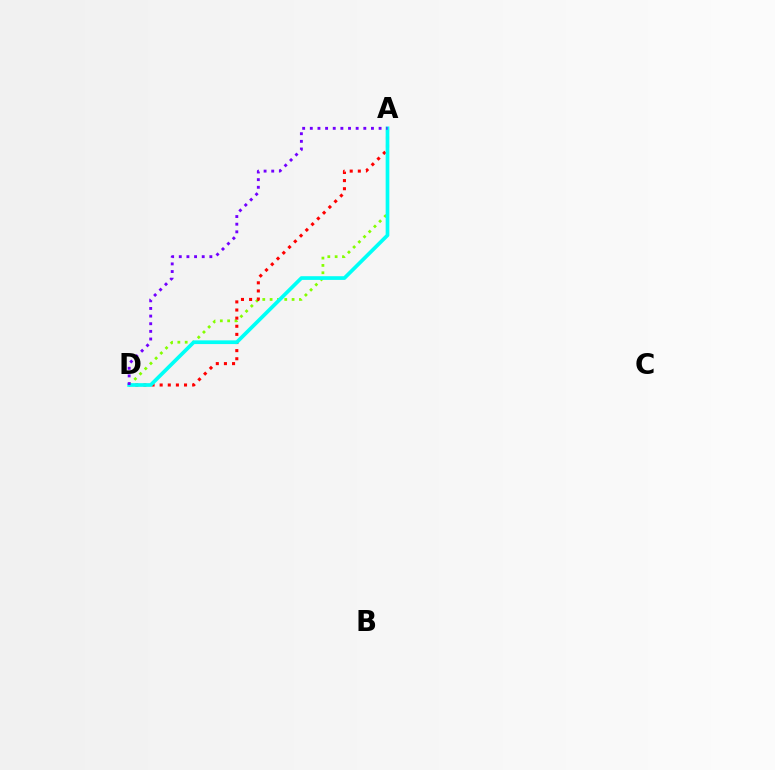{('A', 'D'): [{'color': '#84ff00', 'line_style': 'dotted', 'thickness': 1.99}, {'color': '#ff0000', 'line_style': 'dotted', 'thickness': 2.21}, {'color': '#00fff6', 'line_style': 'solid', 'thickness': 2.66}, {'color': '#7200ff', 'line_style': 'dotted', 'thickness': 2.08}]}